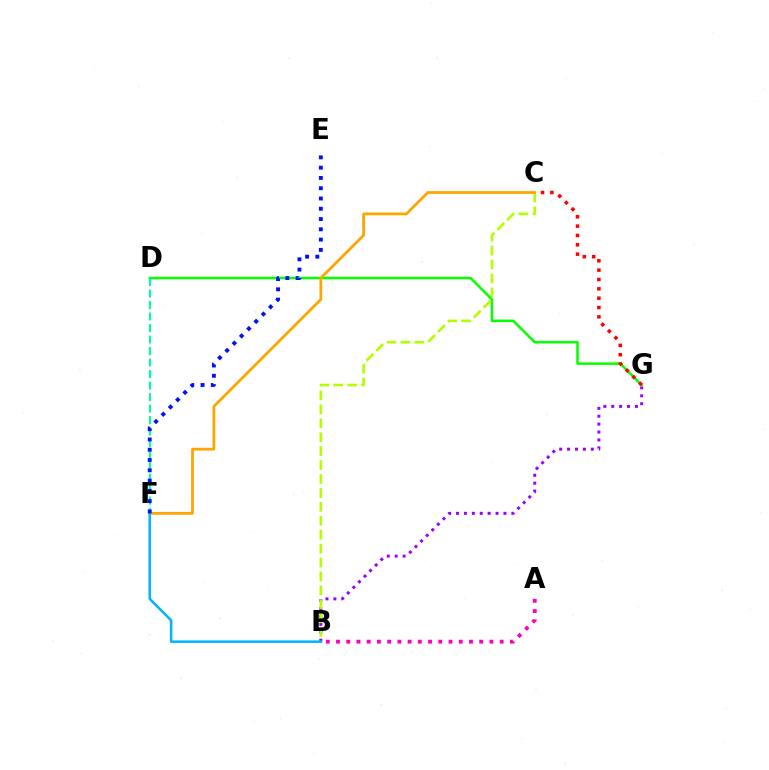{('B', 'G'): [{'color': '#9b00ff', 'line_style': 'dotted', 'thickness': 2.15}], ('D', 'G'): [{'color': '#08ff00', 'line_style': 'solid', 'thickness': 1.83}], ('C', 'G'): [{'color': '#ff0000', 'line_style': 'dotted', 'thickness': 2.54}], ('B', 'C'): [{'color': '#b3ff00', 'line_style': 'dashed', 'thickness': 1.89}], ('C', 'F'): [{'color': '#ffa500', 'line_style': 'solid', 'thickness': 2.0}], ('B', 'F'): [{'color': '#00b5ff', 'line_style': 'solid', 'thickness': 1.83}], ('D', 'F'): [{'color': '#00ff9d', 'line_style': 'dashed', 'thickness': 1.56}], ('A', 'B'): [{'color': '#ff00bd', 'line_style': 'dotted', 'thickness': 2.78}], ('E', 'F'): [{'color': '#0010ff', 'line_style': 'dotted', 'thickness': 2.79}]}